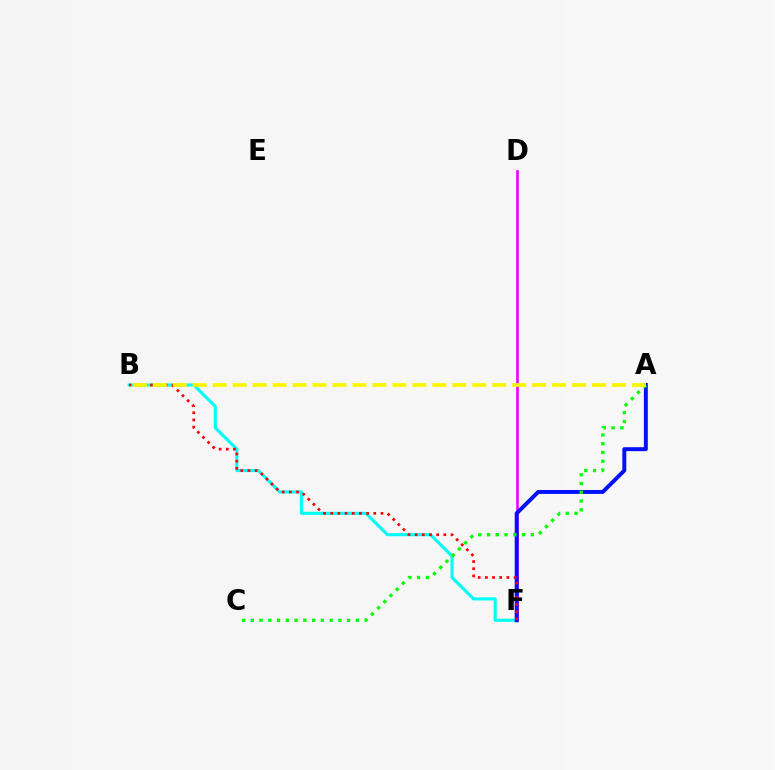{('D', 'F'): [{'color': '#ee00ff', 'line_style': 'solid', 'thickness': 1.89}], ('B', 'F'): [{'color': '#00fff6', 'line_style': 'solid', 'thickness': 2.23}, {'color': '#ff0000', 'line_style': 'dotted', 'thickness': 1.95}], ('A', 'F'): [{'color': '#0010ff', 'line_style': 'solid', 'thickness': 2.84}], ('A', 'C'): [{'color': '#08ff00', 'line_style': 'dotted', 'thickness': 2.38}], ('A', 'B'): [{'color': '#fcf500', 'line_style': 'dashed', 'thickness': 2.71}]}